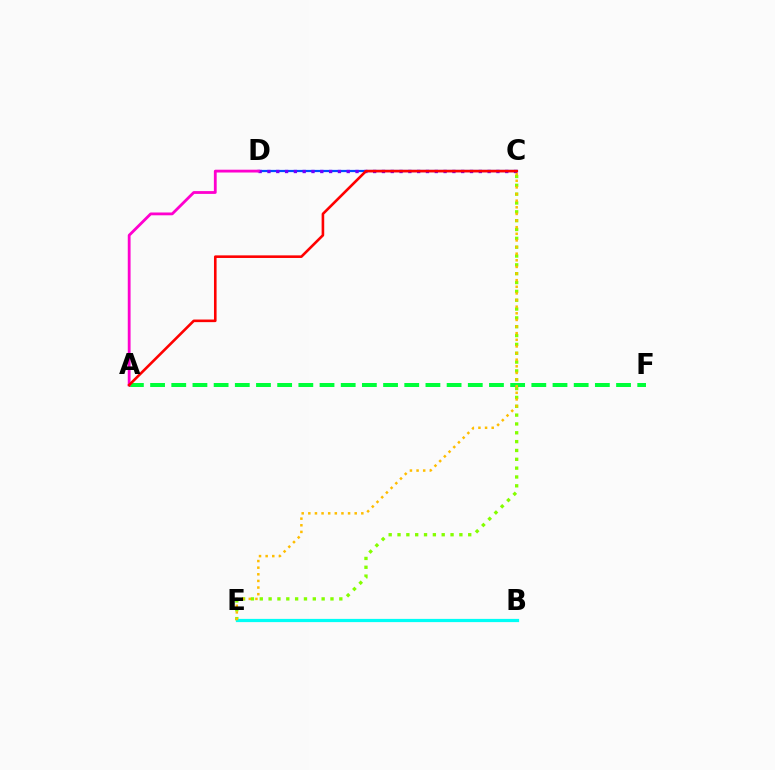{('C', 'E'): [{'color': '#84ff00', 'line_style': 'dotted', 'thickness': 2.4}, {'color': '#ffbd00', 'line_style': 'dotted', 'thickness': 1.8}], ('C', 'D'): [{'color': '#004bff', 'line_style': 'solid', 'thickness': 1.6}, {'color': '#7200ff', 'line_style': 'dotted', 'thickness': 2.39}], ('B', 'E'): [{'color': '#00fff6', 'line_style': 'solid', 'thickness': 2.32}], ('A', 'F'): [{'color': '#00ff39', 'line_style': 'dashed', 'thickness': 2.88}], ('A', 'D'): [{'color': '#ff00cf', 'line_style': 'solid', 'thickness': 2.02}], ('A', 'C'): [{'color': '#ff0000', 'line_style': 'solid', 'thickness': 1.87}]}